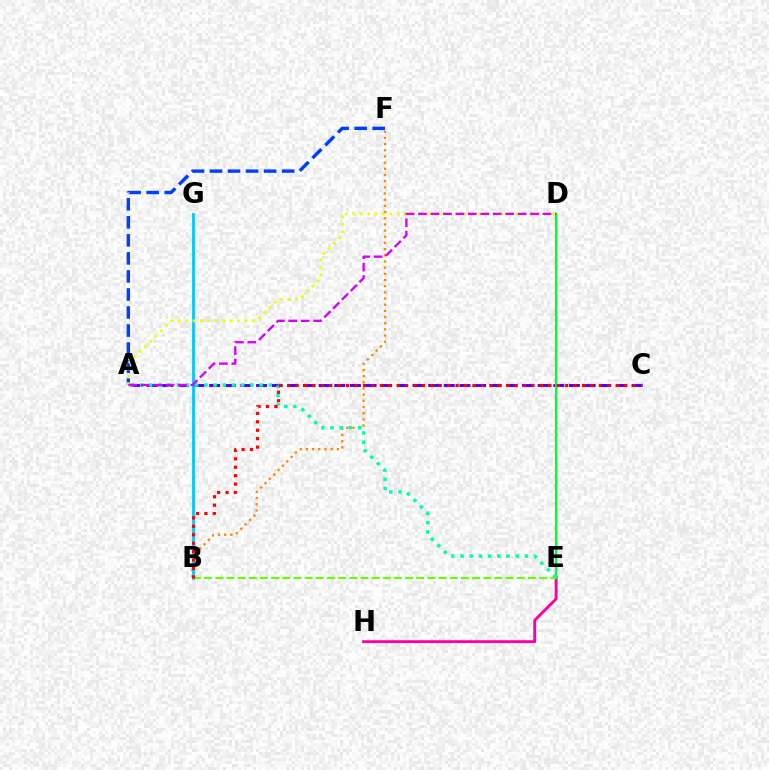{('A', 'C'): [{'color': '#4f00ff', 'line_style': 'dashed', 'thickness': 2.13}], ('E', 'H'): [{'color': '#ff00a0', 'line_style': 'solid', 'thickness': 2.08}], ('B', 'F'): [{'color': '#ff8800', 'line_style': 'dotted', 'thickness': 1.68}], ('D', 'E'): [{'color': '#00ff27', 'line_style': 'solid', 'thickness': 1.55}], ('A', 'E'): [{'color': '#00ffaf', 'line_style': 'dotted', 'thickness': 2.5}], ('A', 'F'): [{'color': '#003fff', 'line_style': 'dashed', 'thickness': 2.45}], ('B', 'G'): [{'color': '#00c7ff', 'line_style': 'solid', 'thickness': 2.0}], ('A', 'D'): [{'color': '#eeff00', 'line_style': 'dotted', 'thickness': 2.01}, {'color': '#d600ff', 'line_style': 'dashed', 'thickness': 1.69}], ('B', 'E'): [{'color': '#66ff00', 'line_style': 'dashed', 'thickness': 1.52}], ('B', 'C'): [{'color': '#ff0000', 'line_style': 'dotted', 'thickness': 2.29}]}